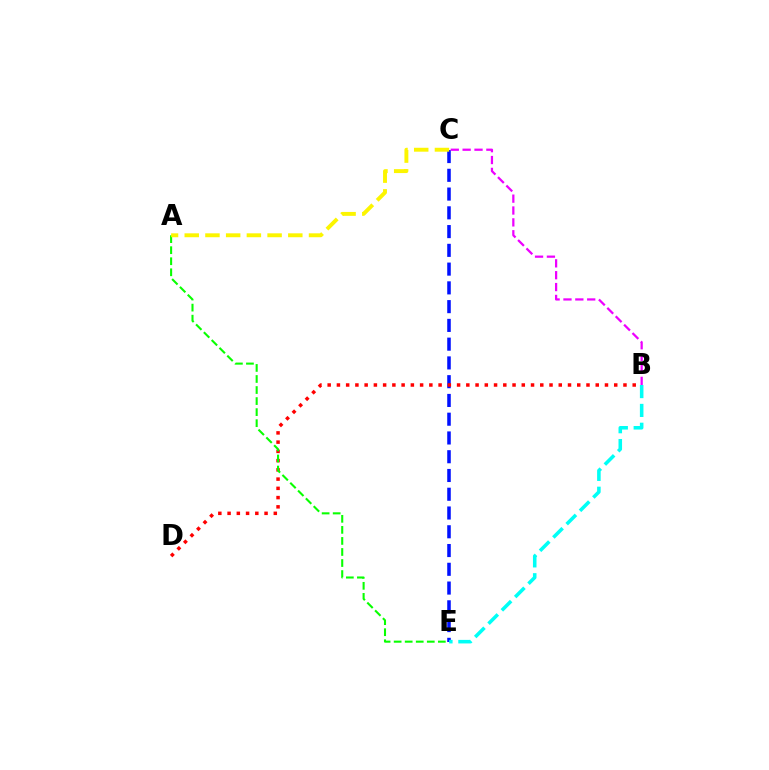{('C', 'E'): [{'color': '#0010ff', 'line_style': 'dashed', 'thickness': 2.55}], ('B', 'D'): [{'color': '#ff0000', 'line_style': 'dotted', 'thickness': 2.51}], ('B', 'C'): [{'color': '#ee00ff', 'line_style': 'dashed', 'thickness': 1.61}], ('A', 'E'): [{'color': '#08ff00', 'line_style': 'dashed', 'thickness': 1.5}], ('A', 'C'): [{'color': '#fcf500', 'line_style': 'dashed', 'thickness': 2.81}], ('B', 'E'): [{'color': '#00fff6', 'line_style': 'dashed', 'thickness': 2.56}]}